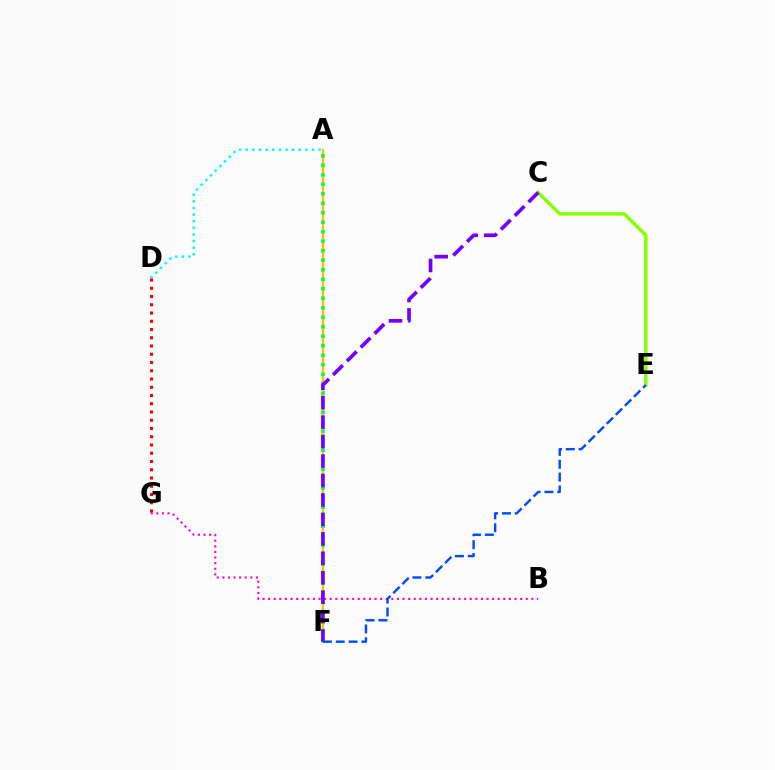{('A', 'F'): [{'color': '#ffbd00', 'line_style': 'solid', 'thickness': 1.67}, {'color': '#00ff39', 'line_style': 'dotted', 'thickness': 2.58}], ('B', 'G'): [{'color': '#ff00cf', 'line_style': 'dotted', 'thickness': 1.52}], ('C', 'E'): [{'color': '#84ff00', 'line_style': 'solid', 'thickness': 2.46}], ('A', 'D'): [{'color': '#00fff6', 'line_style': 'dotted', 'thickness': 1.8}], ('D', 'G'): [{'color': '#ff0000', 'line_style': 'dotted', 'thickness': 2.24}], ('C', 'F'): [{'color': '#7200ff', 'line_style': 'dashed', 'thickness': 2.64}], ('E', 'F'): [{'color': '#004bff', 'line_style': 'dashed', 'thickness': 1.74}]}